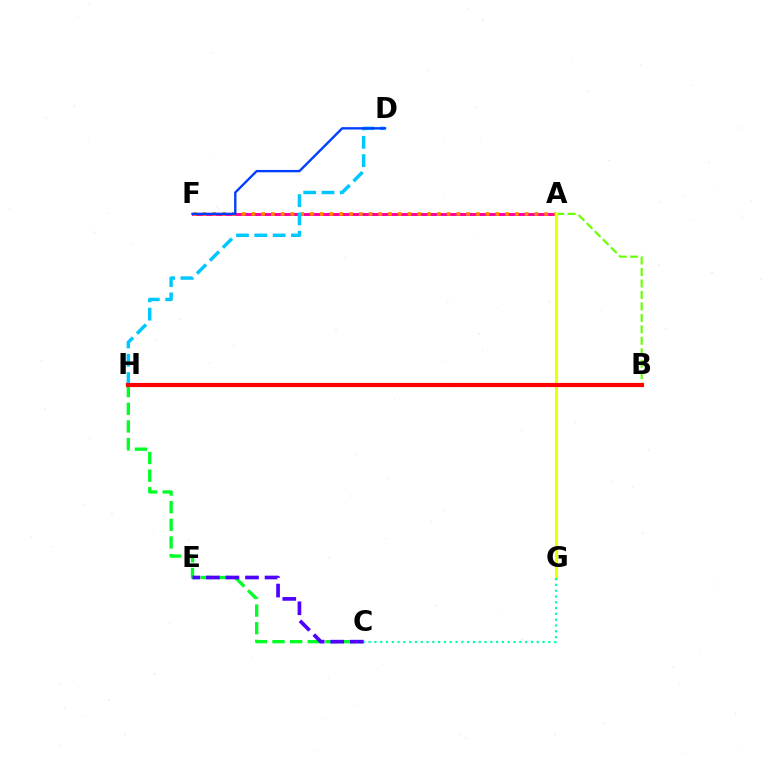{('A', 'F'): [{'color': '#ff00a0', 'line_style': 'solid', 'thickness': 2.13}, {'color': '#ff8800', 'line_style': 'dotted', 'thickness': 2.65}], ('C', 'H'): [{'color': '#00ff27', 'line_style': 'dashed', 'thickness': 2.4}], ('A', 'B'): [{'color': '#66ff00', 'line_style': 'dashed', 'thickness': 1.56}], ('C', 'E'): [{'color': '#4f00ff', 'line_style': 'dashed', 'thickness': 2.66}], ('B', 'H'): [{'color': '#d600ff', 'line_style': 'solid', 'thickness': 1.86}, {'color': '#ff0000', 'line_style': 'solid', 'thickness': 2.98}], ('D', 'H'): [{'color': '#00c7ff', 'line_style': 'dashed', 'thickness': 2.49}], ('A', 'G'): [{'color': '#eeff00', 'line_style': 'solid', 'thickness': 2.25}], ('D', 'F'): [{'color': '#003fff', 'line_style': 'solid', 'thickness': 1.7}], ('C', 'G'): [{'color': '#00ffaf', 'line_style': 'dotted', 'thickness': 1.58}]}